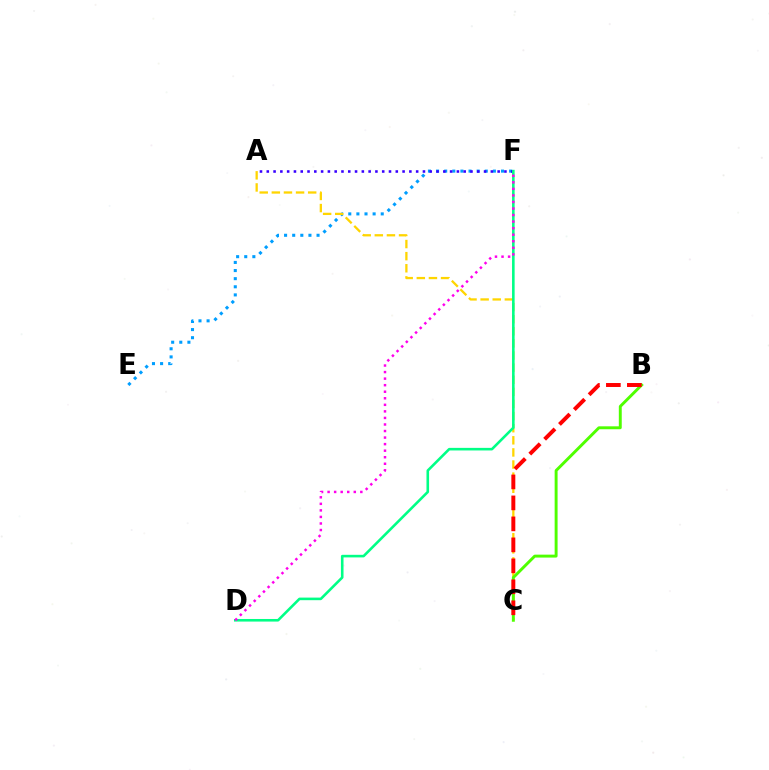{('E', 'F'): [{'color': '#009eff', 'line_style': 'dotted', 'thickness': 2.21}], ('A', 'F'): [{'color': '#3700ff', 'line_style': 'dotted', 'thickness': 1.84}], ('A', 'C'): [{'color': '#ffd500', 'line_style': 'dashed', 'thickness': 1.65}], ('D', 'F'): [{'color': '#00ff86', 'line_style': 'solid', 'thickness': 1.87}, {'color': '#ff00ed', 'line_style': 'dotted', 'thickness': 1.78}], ('B', 'C'): [{'color': '#4fff00', 'line_style': 'solid', 'thickness': 2.11}, {'color': '#ff0000', 'line_style': 'dashed', 'thickness': 2.85}]}